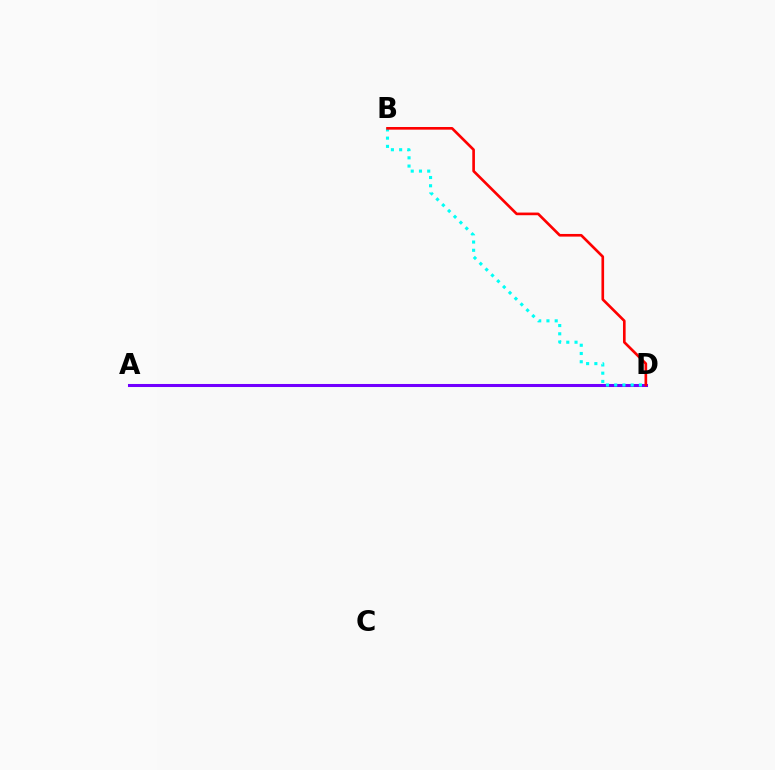{('A', 'D'): [{'color': '#84ff00', 'line_style': 'solid', 'thickness': 2.04}, {'color': '#7200ff', 'line_style': 'solid', 'thickness': 2.2}], ('B', 'D'): [{'color': '#00fff6', 'line_style': 'dotted', 'thickness': 2.24}, {'color': '#ff0000', 'line_style': 'solid', 'thickness': 1.91}]}